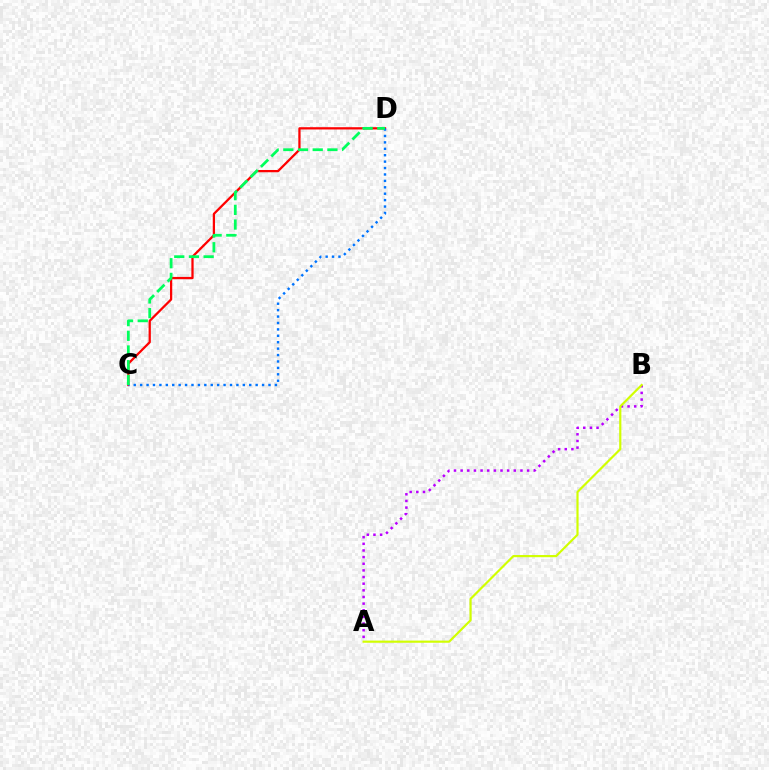{('A', 'B'): [{'color': '#b900ff', 'line_style': 'dotted', 'thickness': 1.81}, {'color': '#d1ff00', 'line_style': 'solid', 'thickness': 1.56}], ('C', 'D'): [{'color': '#ff0000', 'line_style': 'solid', 'thickness': 1.63}, {'color': '#0074ff', 'line_style': 'dotted', 'thickness': 1.74}, {'color': '#00ff5c', 'line_style': 'dashed', 'thickness': 2.0}]}